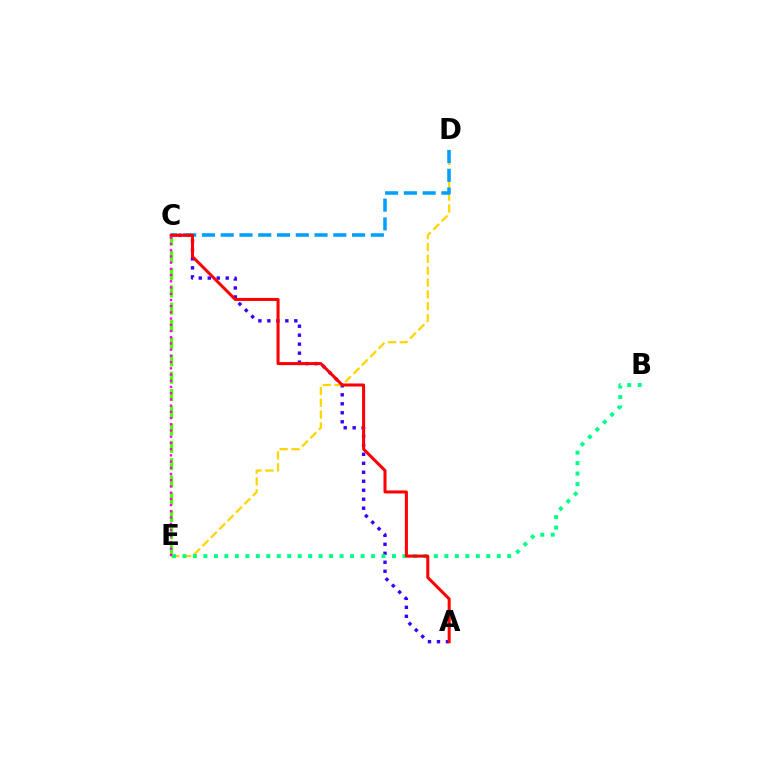{('A', 'C'): [{'color': '#3700ff', 'line_style': 'dotted', 'thickness': 2.44}, {'color': '#ff0000', 'line_style': 'solid', 'thickness': 2.18}], ('D', 'E'): [{'color': '#ffd500', 'line_style': 'dashed', 'thickness': 1.61}], ('B', 'E'): [{'color': '#00ff86', 'line_style': 'dotted', 'thickness': 2.85}], ('C', 'E'): [{'color': '#4fff00', 'line_style': 'dashed', 'thickness': 2.35}, {'color': '#ff00ed', 'line_style': 'dotted', 'thickness': 1.69}], ('C', 'D'): [{'color': '#009eff', 'line_style': 'dashed', 'thickness': 2.55}]}